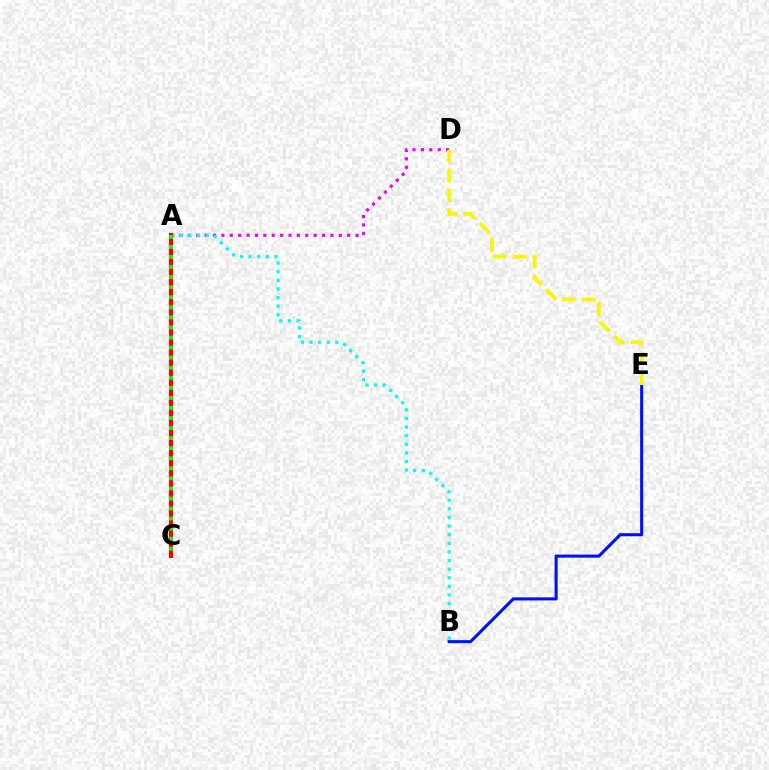{('A', 'D'): [{'color': '#ee00ff', 'line_style': 'dotted', 'thickness': 2.28}], ('B', 'E'): [{'color': '#0010ff', 'line_style': 'solid', 'thickness': 2.22}], ('A', 'B'): [{'color': '#00fff6', 'line_style': 'dotted', 'thickness': 2.34}], ('A', 'C'): [{'color': '#ff0000', 'line_style': 'solid', 'thickness': 2.99}, {'color': '#08ff00', 'line_style': 'dotted', 'thickness': 2.73}], ('D', 'E'): [{'color': '#fcf500', 'line_style': 'dashed', 'thickness': 2.7}]}